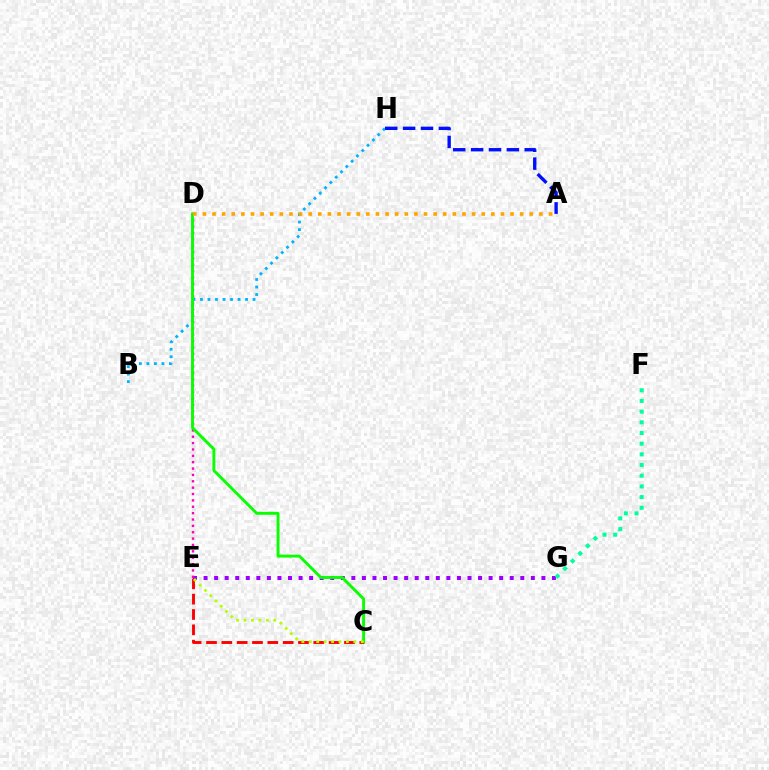{('C', 'E'): [{'color': '#ff0000', 'line_style': 'dashed', 'thickness': 2.08}, {'color': '#b3ff00', 'line_style': 'dotted', 'thickness': 2.01}], ('B', 'H'): [{'color': '#00b5ff', 'line_style': 'dotted', 'thickness': 2.04}], ('E', 'G'): [{'color': '#9b00ff', 'line_style': 'dotted', 'thickness': 2.87}], ('D', 'E'): [{'color': '#ff00bd', 'line_style': 'dotted', 'thickness': 1.73}], ('C', 'D'): [{'color': '#08ff00', 'line_style': 'solid', 'thickness': 2.08}], ('A', 'H'): [{'color': '#0010ff', 'line_style': 'dashed', 'thickness': 2.43}], ('A', 'D'): [{'color': '#ffa500', 'line_style': 'dotted', 'thickness': 2.61}], ('F', 'G'): [{'color': '#00ff9d', 'line_style': 'dotted', 'thickness': 2.9}]}